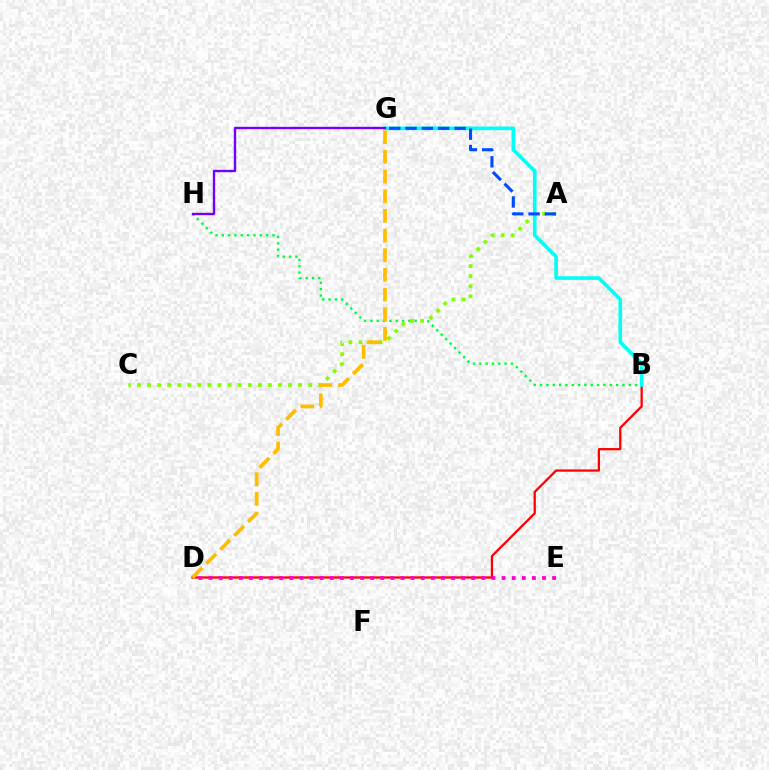{('B', 'H'): [{'color': '#00ff39', 'line_style': 'dotted', 'thickness': 1.72}], ('B', 'D'): [{'color': '#ff0000', 'line_style': 'solid', 'thickness': 1.63}], ('A', 'C'): [{'color': '#84ff00', 'line_style': 'dotted', 'thickness': 2.74}], ('B', 'G'): [{'color': '#00fff6', 'line_style': 'solid', 'thickness': 2.63}], ('A', 'G'): [{'color': '#004bff', 'line_style': 'dashed', 'thickness': 2.22}], ('G', 'H'): [{'color': '#7200ff', 'line_style': 'solid', 'thickness': 1.71}], ('D', 'E'): [{'color': '#ff00cf', 'line_style': 'dotted', 'thickness': 2.75}], ('D', 'G'): [{'color': '#ffbd00', 'line_style': 'dashed', 'thickness': 2.67}]}